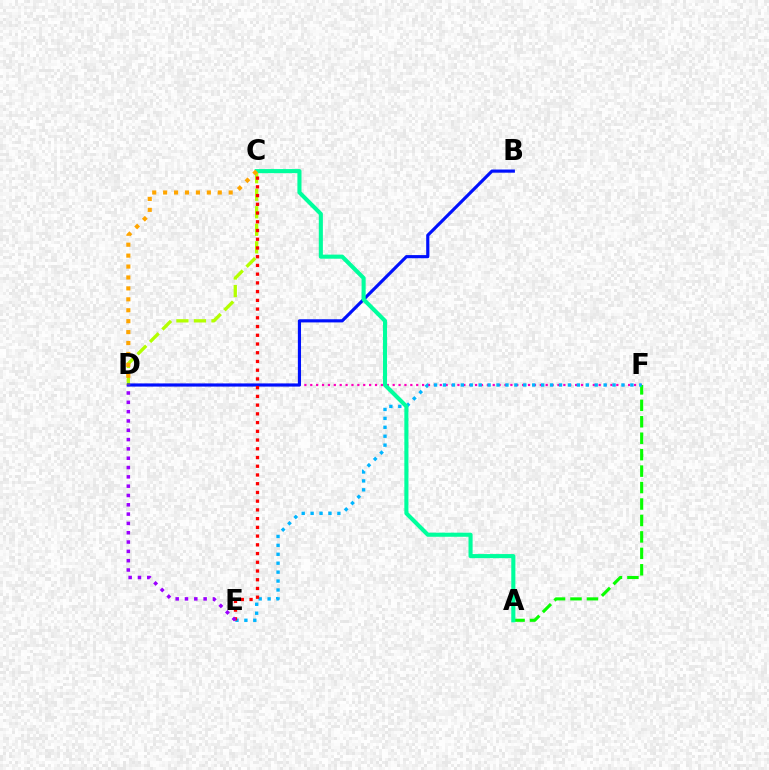{('C', 'D'): [{'color': '#b3ff00', 'line_style': 'dashed', 'thickness': 2.38}, {'color': '#ffa500', 'line_style': 'dotted', 'thickness': 2.97}], ('D', 'F'): [{'color': '#ff00bd', 'line_style': 'dotted', 'thickness': 1.6}], ('A', 'F'): [{'color': '#08ff00', 'line_style': 'dashed', 'thickness': 2.23}], ('B', 'D'): [{'color': '#0010ff', 'line_style': 'solid', 'thickness': 2.27}], ('E', 'F'): [{'color': '#00b5ff', 'line_style': 'dotted', 'thickness': 2.42}], ('C', 'E'): [{'color': '#ff0000', 'line_style': 'dotted', 'thickness': 2.37}], ('D', 'E'): [{'color': '#9b00ff', 'line_style': 'dotted', 'thickness': 2.53}], ('A', 'C'): [{'color': '#00ff9d', 'line_style': 'solid', 'thickness': 2.95}]}